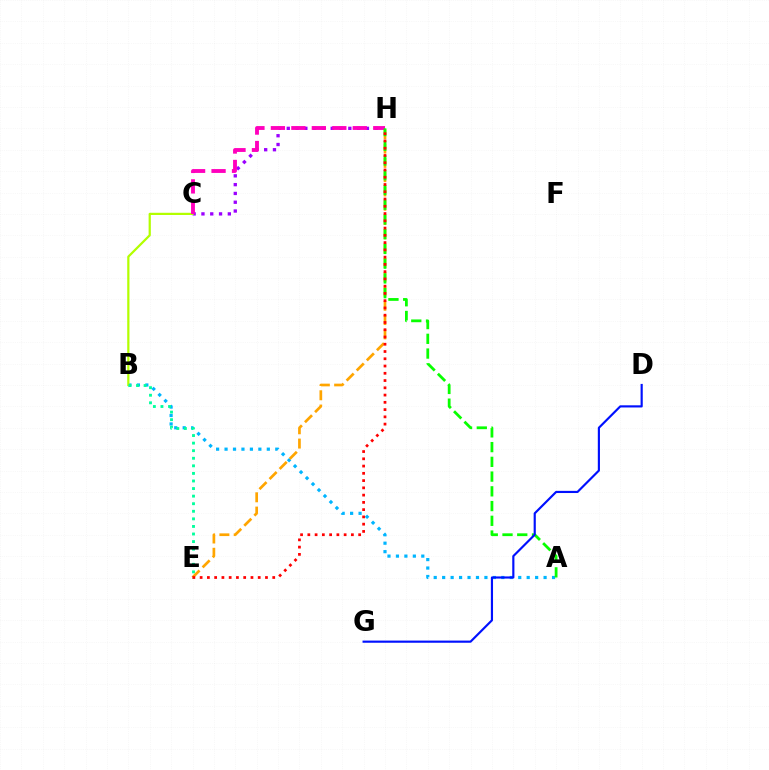{('A', 'B'): [{'color': '#00b5ff', 'line_style': 'dotted', 'thickness': 2.3}], ('C', 'H'): [{'color': '#9b00ff', 'line_style': 'dotted', 'thickness': 2.39}, {'color': '#ff00bd', 'line_style': 'dashed', 'thickness': 2.78}], ('B', 'C'): [{'color': '#b3ff00', 'line_style': 'solid', 'thickness': 1.6}], ('B', 'E'): [{'color': '#00ff9d', 'line_style': 'dotted', 'thickness': 2.06}], ('E', 'H'): [{'color': '#ffa500', 'line_style': 'dashed', 'thickness': 1.94}, {'color': '#ff0000', 'line_style': 'dotted', 'thickness': 1.97}], ('A', 'H'): [{'color': '#08ff00', 'line_style': 'dashed', 'thickness': 2.0}], ('D', 'G'): [{'color': '#0010ff', 'line_style': 'solid', 'thickness': 1.56}]}